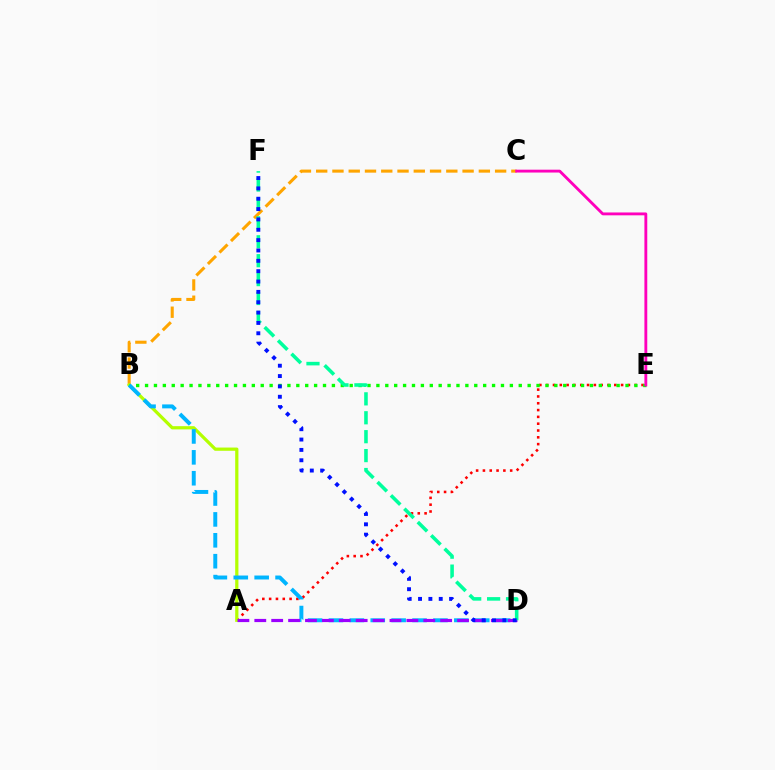{('A', 'E'): [{'color': '#ff0000', 'line_style': 'dotted', 'thickness': 1.85}], ('B', 'C'): [{'color': '#ffa500', 'line_style': 'dashed', 'thickness': 2.21}], ('A', 'B'): [{'color': '#b3ff00', 'line_style': 'solid', 'thickness': 2.32}], ('B', 'E'): [{'color': '#08ff00', 'line_style': 'dotted', 'thickness': 2.42}], ('B', 'D'): [{'color': '#00b5ff', 'line_style': 'dashed', 'thickness': 2.84}], ('A', 'D'): [{'color': '#9b00ff', 'line_style': 'dashed', 'thickness': 2.3}], ('C', 'E'): [{'color': '#ff00bd', 'line_style': 'solid', 'thickness': 2.06}], ('D', 'F'): [{'color': '#00ff9d', 'line_style': 'dashed', 'thickness': 2.57}, {'color': '#0010ff', 'line_style': 'dotted', 'thickness': 2.81}]}